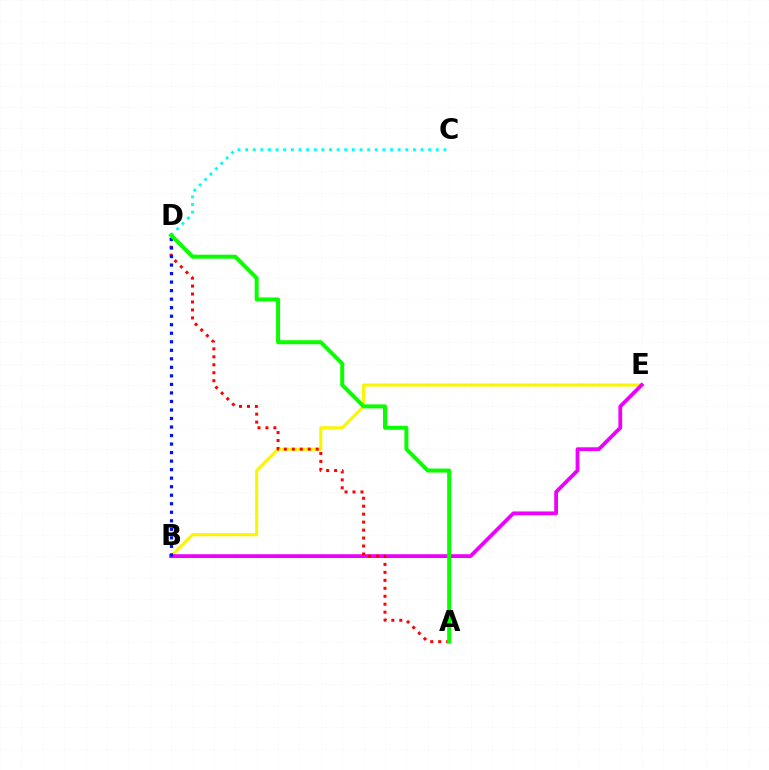{('B', 'E'): [{'color': '#fcf500', 'line_style': 'solid', 'thickness': 2.22}, {'color': '#ee00ff', 'line_style': 'solid', 'thickness': 2.72}], ('A', 'D'): [{'color': '#ff0000', 'line_style': 'dotted', 'thickness': 2.16}, {'color': '#08ff00', 'line_style': 'solid', 'thickness': 2.87}], ('C', 'D'): [{'color': '#00fff6', 'line_style': 'dotted', 'thickness': 2.07}], ('B', 'D'): [{'color': '#0010ff', 'line_style': 'dotted', 'thickness': 2.32}]}